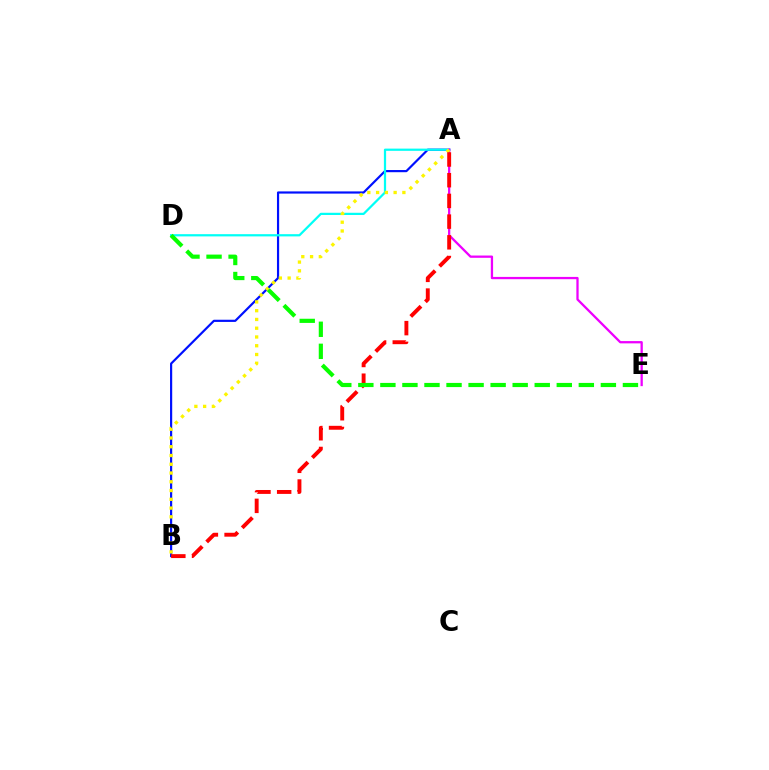{('A', 'B'): [{'color': '#0010ff', 'line_style': 'solid', 'thickness': 1.57}, {'color': '#fcf500', 'line_style': 'dotted', 'thickness': 2.38}, {'color': '#ff0000', 'line_style': 'dashed', 'thickness': 2.81}], ('A', 'D'): [{'color': '#00fff6', 'line_style': 'solid', 'thickness': 1.6}], ('A', 'E'): [{'color': '#ee00ff', 'line_style': 'solid', 'thickness': 1.64}], ('D', 'E'): [{'color': '#08ff00', 'line_style': 'dashed', 'thickness': 3.0}]}